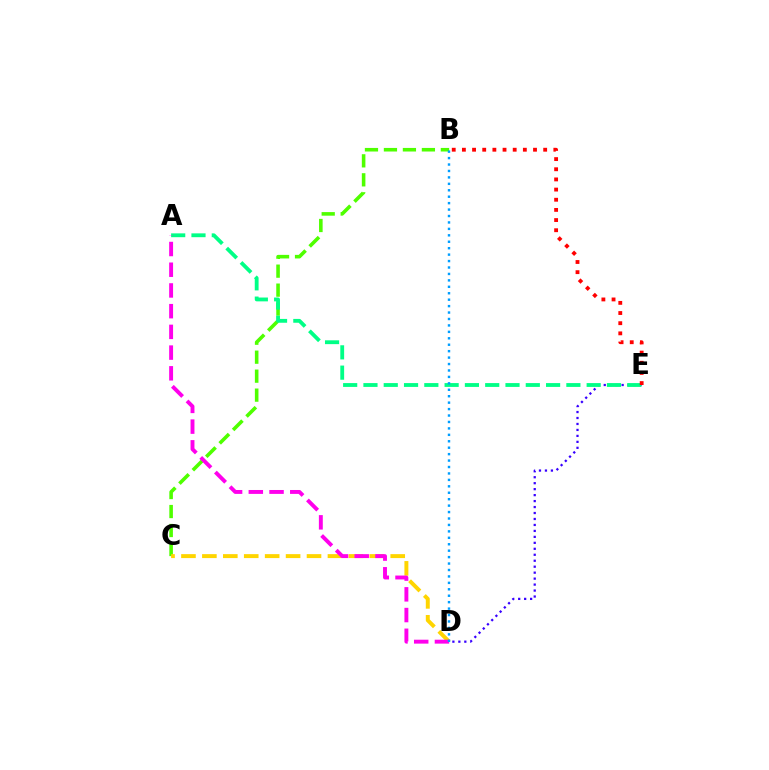{('D', 'E'): [{'color': '#3700ff', 'line_style': 'dotted', 'thickness': 1.62}], ('B', 'C'): [{'color': '#4fff00', 'line_style': 'dashed', 'thickness': 2.58}], ('C', 'D'): [{'color': '#ffd500', 'line_style': 'dashed', 'thickness': 2.84}], ('A', 'E'): [{'color': '#00ff86', 'line_style': 'dashed', 'thickness': 2.76}], ('A', 'D'): [{'color': '#ff00ed', 'line_style': 'dashed', 'thickness': 2.81}], ('B', 'D'): [{'color': '#009eff', 'line_style': 'dotted', 'thickness': 1.75}], ('B', 'E'): [{'color': '#ff0000', 'line_style': 'dotted', 'thickness': 2.76}]}